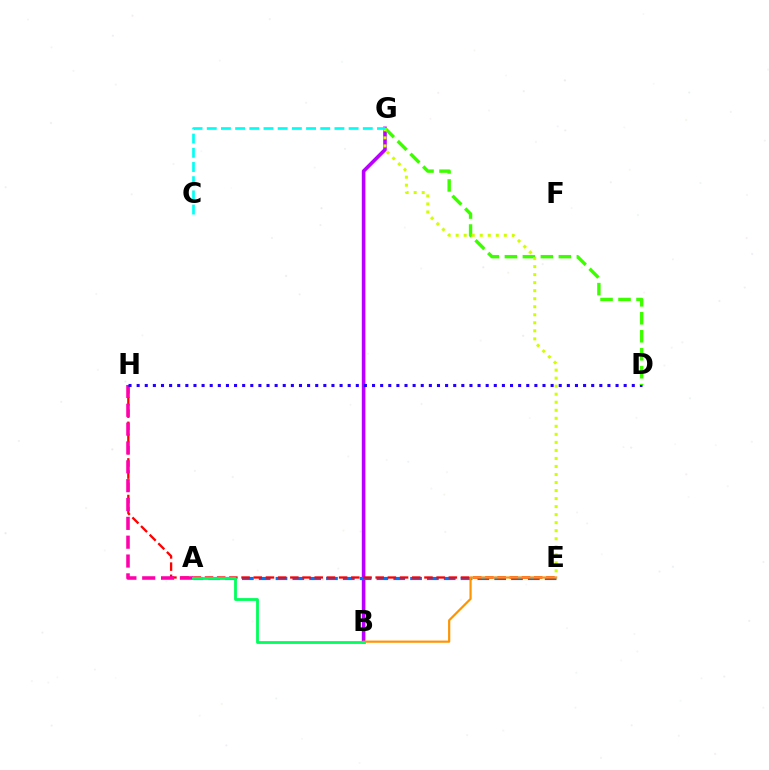{('B', 'G'): [{'color': '#b900ff', 'line_style': 'solid', 'thickness': 2.6}], ('A', 'E'): [{'color': '#0074ff', 'line_style': 'dashed', 'thickness': 2.29}], ('E', 'H'): [{'color': '#ff0000', 'line_style': 'dashed', 'thickness': 1.66}], ('A', 'H'): [{'color': '#ff00ac', 'line_style': 'dashed', 'thickness': 2.56}], ('D', 'H'): [{'color': '#2500ff', 'line_style': 'dotted', 'thickness': 2.21}], ('D', 'G'): [{'color': '#3dff00', 'line_style': 'dashed', 'thickness': 2.44}], ('B', 'E'): [{'color': '#ff9400', 'line_style': 'solid', 'thickness': 1.58}], ('A', 'B'): [{'color': '#00ff5c', 'line_style': 'solid', 'thickness': 2.01}], ('E', 'G'): [{'color': '#d1ff00', 'line_style': 'dotted', 'thickness': 2.18}], ('C', 'G'): [{'color': '#00fff6', 'line_style': 'dashed', 'thickness': 1.93}]}